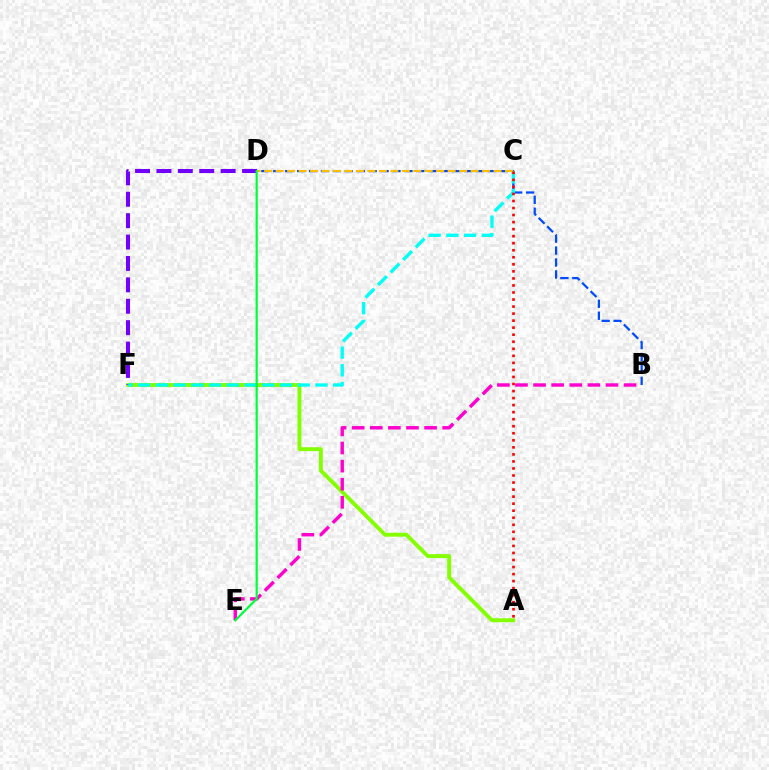{('A', 'F'): [{'color': '#84ff00', 'line_style': 'solid', 'thickness': 2.82}], ('D', 'F'): [{'color': '#7200ff', 'line_style': 'dashed', 'thickness': 2.91}], ('B', 'D'): [{'color': '#004bff', 'line_style': 'dashed', 'thickness': 1.62}], ('C', 'F'): [{'color': '#00fff6', 'line_style': 'dashed', 'thickness': 2.41}], ('B', 'E'): [{'color': '#ff00cf', 'line_style': 'dashed', 'thickness': 2.46}], ('C', 'D'): [{'color': '#ffbd00', 'line_style': 'dashed', 'thickness': 1.56}], ('D', 'E'): [{'color': '#00ff39', 'line_style': 'solid', 'thickness': 1.59}], ('A', 'C'): [{'color': '#ff0000', 'line_style': 'dotted', 'thickness': 1.91}]}